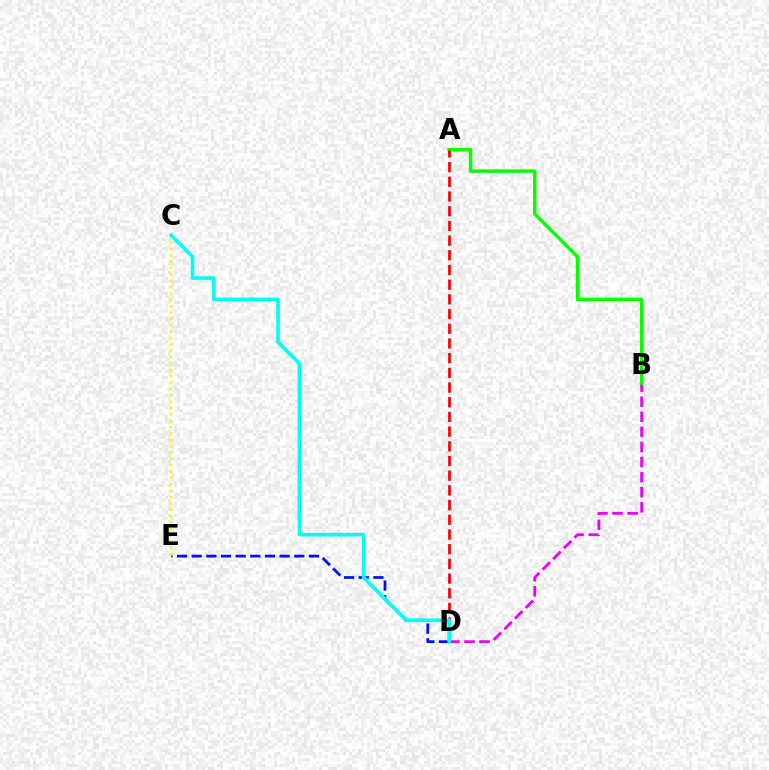{('A', 'B'): [{'color': '#08ff00', 'line_style': 'solid', 'thickness': 2.51}], ('B', 'D'): [{'color': '#ee00ff', 'line_style': 'dashed', 'thickness': 2.05}], ('D', 'E'): [{'color': '#0010ff', 'line_style': 'dashed', 'thickness': 1.99}], ('A', 'D'): [{'color': '#ff0000', 'line_style': 'dashed', 'thickness': 2.0}], ('C', 'E'): [{'color': '#fcf500', 'line_style': 'dotted', 'thickness': 1.73}], ('C', 'D'): [{'color': '#00fff6', 'line_style': 'solid', 'thickness': 2.62}]}